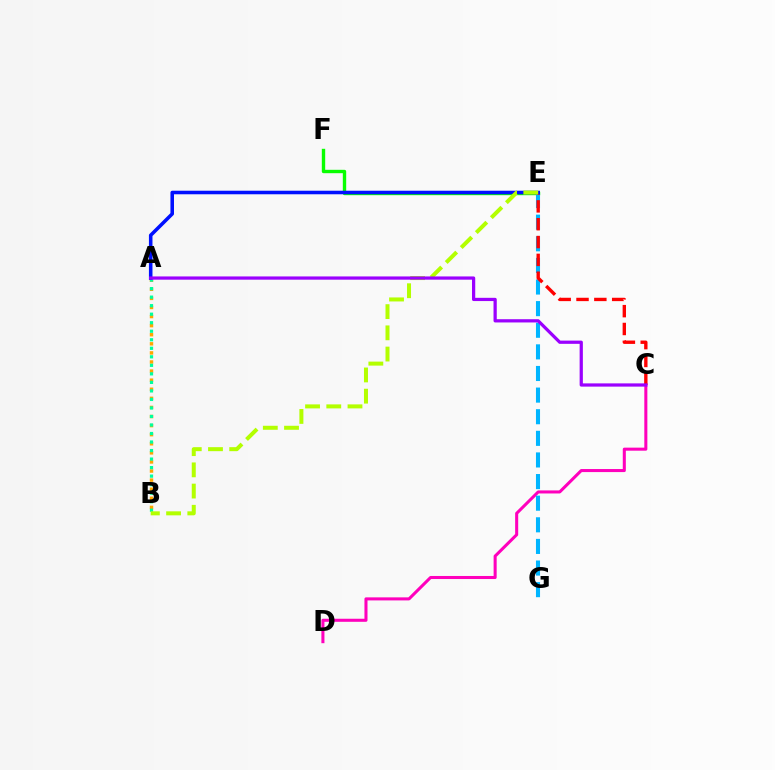{('E', 'F'): [{'color': '#08ff00', 'line_style': 'solid', 'thickness': 2.44}], ('C', 'D'): [{'color': '#ff00bd', 'line_style': 'solid', 'thickness': 2.2}], ('A', 'B'): [{'color': '#ffa500', 'line_style': 'dotted', 'thickness': 2.47}, {'color': '#00ff9d', 'line_style': 'dotted', 'thickness': 2.32}], ('E', 'G'): [{'color': '#00b5ff', 'line_style': 'dashed', 'thickness': 2.94}], ('C', 'E'): [{'color': '#ff0000', 'line_style': 'dashed', 'thickness': 2.42}], ('A', 'E'): [{'color': '#0010ff', 'line_style': 'solid', 'thickness': 2.56}], ('B', 'E'): [{'color': '#b3ff00', 'line_style': 'dashed', 'thickness': 2.88}], ('A', 'C'): [{'color': '#9b00ff', 'line_style': 'solid', 'thickness': 2.33}]}